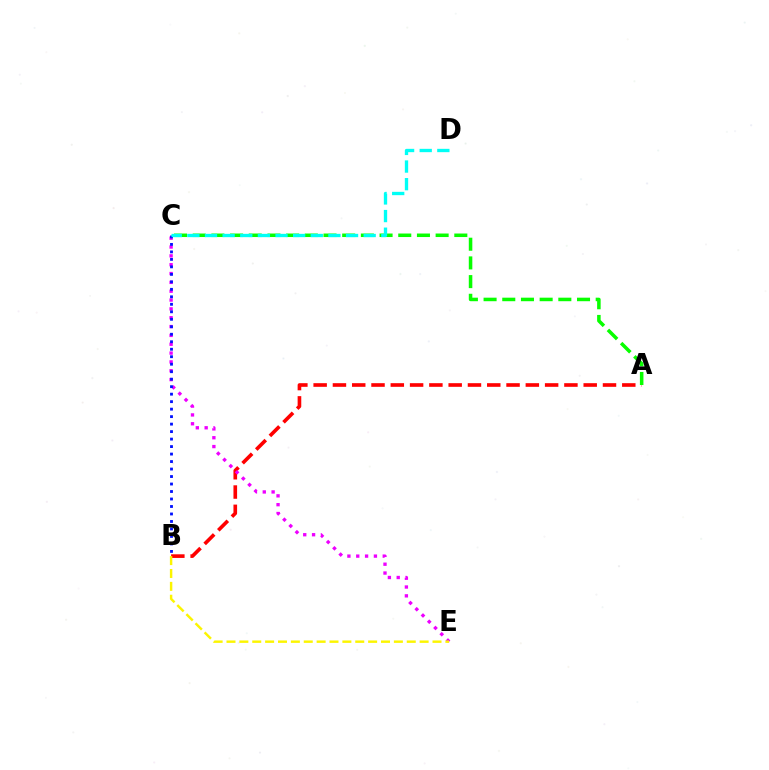{('A', 'B'): [{'color': '#ff0000', 'line_style': 'dashed', 'thickness': 2.62}], ('A', 'C'): [{'color': '#08ff00', 'line_style': 'dashed', 'thickness': 2.54}], ('C', 'E'): [{'color': '#ee00ff', 'line_style': 'dotted', 'thickness': 2.4}], ('B', 'E'): [{'color': '#fcf500', 'line_style': 'dashed', 'thickness': 1.75}], ('B', 'C'): [{'color': '#0010ff', 'line_style': 'dotted', 'thickness': 2.03}], ('C', 'D'): [{'color': '#00fff6', 'line_style': 'dashed', 'thickness': 2.4}]}